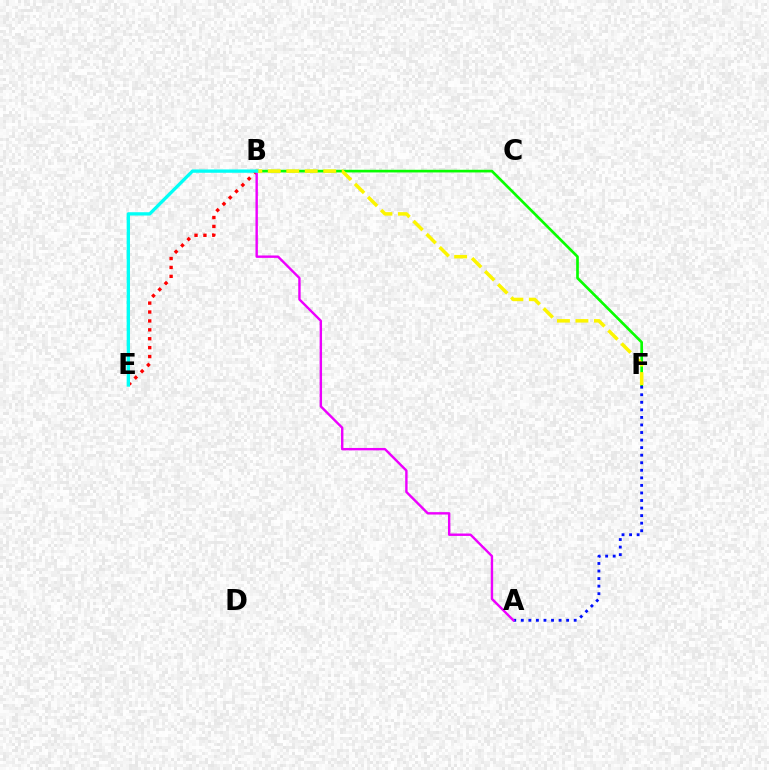{('B', 'F'): [{'color': '#08ff00', 'line_style': 'solid', 'thickness': 1.92}, {'color': '#fcf500', 'line_style': 'dashed', 'thickness': 2.51}], ('B', 'E'): [{'color': '#ff0000', 'line_style': 'dotted', 'thickness': 2.42}, {'color': '#00fff6', 'line_style': 'solid', 'thickness': 2.38}], ('A', 'F'): [{'color': '#0010ff', 'line_style': 'dotted', 'thickness': 2.05}], ('A', 'B'): [{'color': '#ee00ff', 'line_style': 'solid', 'thickness': 1.73}]}